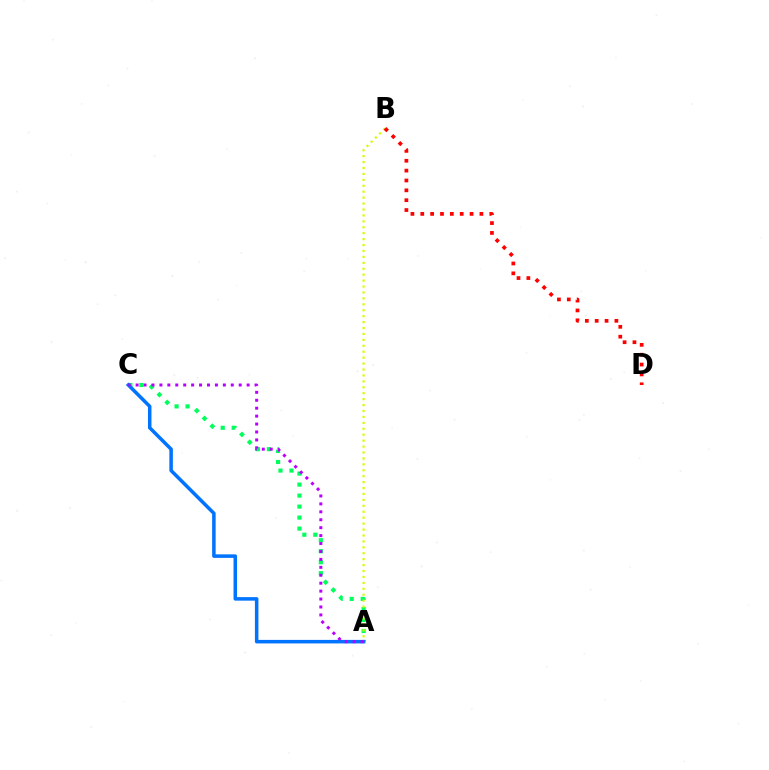{('A', 'C'): [{'color': '#00ff5c', 'line_style': 'dotted', 'thickness': 2.99}, {'color': '#0074ff', 'line_style': 'solid', 'thickness': 2.53}, {'color': '#b900ff', 'line_style': 'dotted', 'thickness': 2.15}], ('A', 'B'): [{'color': '#d1ff00', 'line_style': 'dotted', 'thickness': 1.61}], ('B', 'D'): [{'color': '#ff0000', 'line_style': 'dotted', 'thickness': 2.68}]}